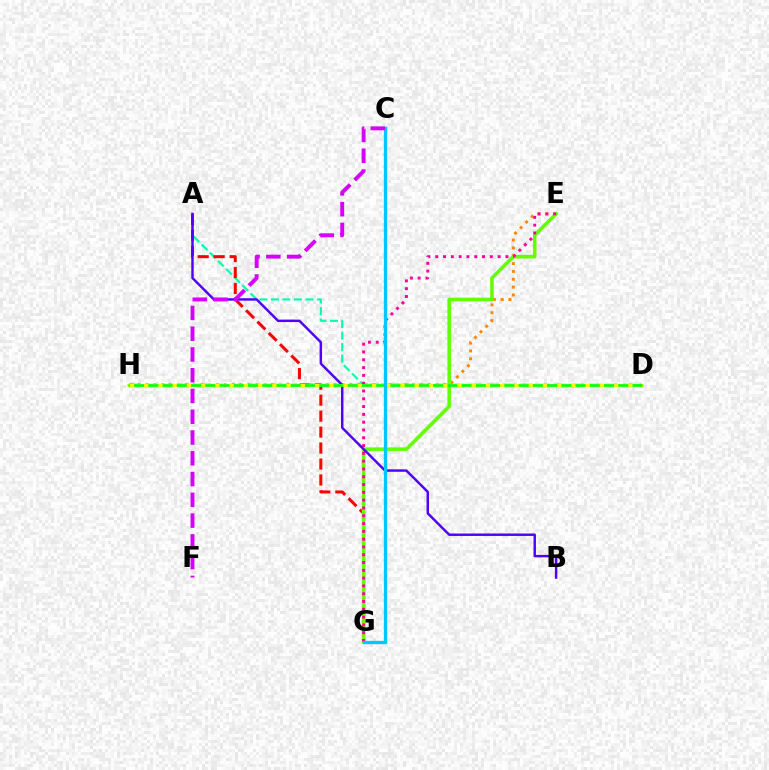{('A', 'D'): [{'color': '#00ffaf', 'line_style': 'dashed', 'thickness': 1.56}], ('A', 'G'): [{'color': '#ff0000', 'line_style': 'dashed', 'thickness': 2.17}], ('E', 'H'): [{'color': '#ff8800', 'line_style': 'dotted', 'thickness': 2.13}], ('E', 'G'): [{'color': '#66ff00', 'line_style': 'solid', 'thickness': 2.59}, {'color': '#ff00a0', 'line_style': 'dotted', 'thickness': 2.12}], ('D', 'H'): [{'color': '#003fff', 'line_style': 'dashed', 'thickness': 2.32}, {'color': '#eeff00', 'line_style': 'solid', 'thickness': 2.19}, {'color': '#00ff27', 'line_style': 'dashed', 'thickness': 1.93}], ('A', 'B'): [{'color': '#4f00ff', 'line_style': 'solid', 'thickness': 1.76}], ('C', 'G'): [{'color': '#00c7ff', 'line_style': 'solid', 'thickness': 2.38}], ('C', 'F'): [{'color': '#d600ff', 'line_style': 'dashed', 'thickness': 2.82}]}